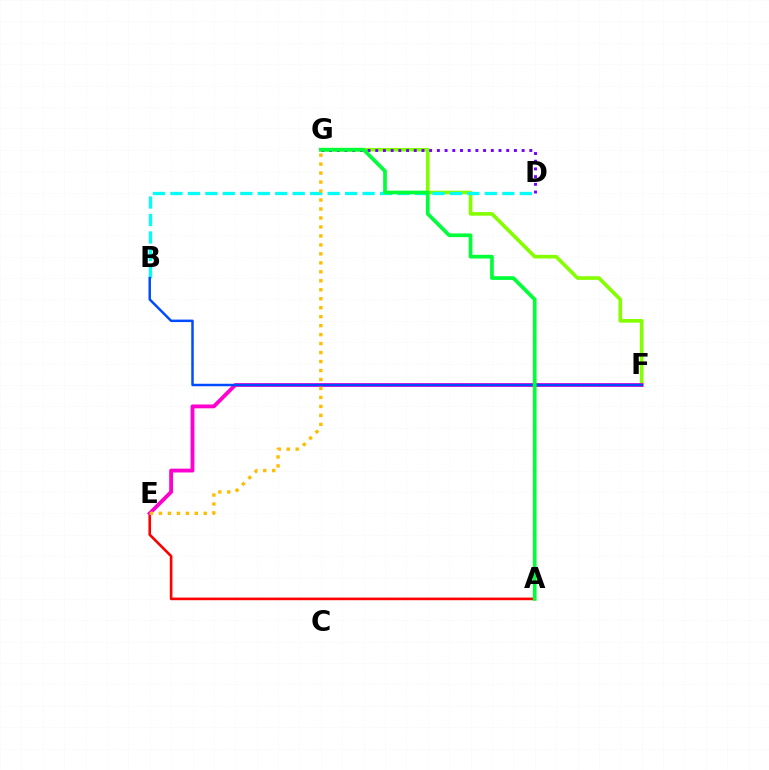{('F', 'G'): [{'color': '#84ff00', 'line_style': 'solid', 'thickness': 2.61}], ('A', 'E'): [{'color': '#ff0000', 'line_style': 'solid', 'thickness': 1.88}], ('D', 'G'): [{'color': '#7200ff', 'line_style': 'dotted', 'thickness': 2.09}], ('B', 'D'): [{'color': '#00fff6', 'line_style': 'dashed', 'thickness': 2.37}], ('E', 'F'): [{'color': '#ff00cf', 'line_style': 'solid', 'thickness': 2.76}], ('B', 'F'): [{'color': '#004bff', 'line_style': 'solid', 'thickness': 1.79}], ('A', 'G'): [{'color': '#00ff39', 'line_style': 'solid', 'thickness': 2.66}], ('E', 'G'): [{'color': '#ffbd00', 'line_style': 'dotted', 'thickness': 2.44}]}